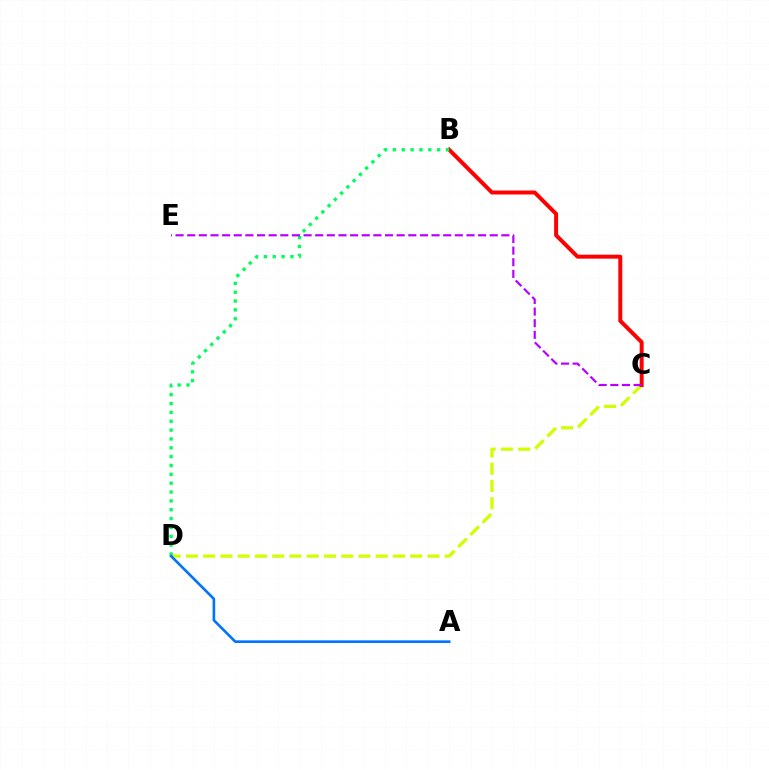{('C', 'D'): [{'color': '#d1ff00', 'line_style': 'dashed', 'thickness': 2.34}], ('B', 'C'): [{'color': '#ff0000', 'line_style': 'solid', 'thickness': 2.86}], ('B', 'D'): [{'color': '#00ff5c', 'line_style': 'dotted', 'thickness': 2.4}], ('A', 'D'): [{'color': '#0074ff', 'line_style': 'solid', 'thickness': 1.89}], ('C', 'E'): [{'color': '#b900ff', 'line_style': 'dashed', 'thickness': 1.58}]}